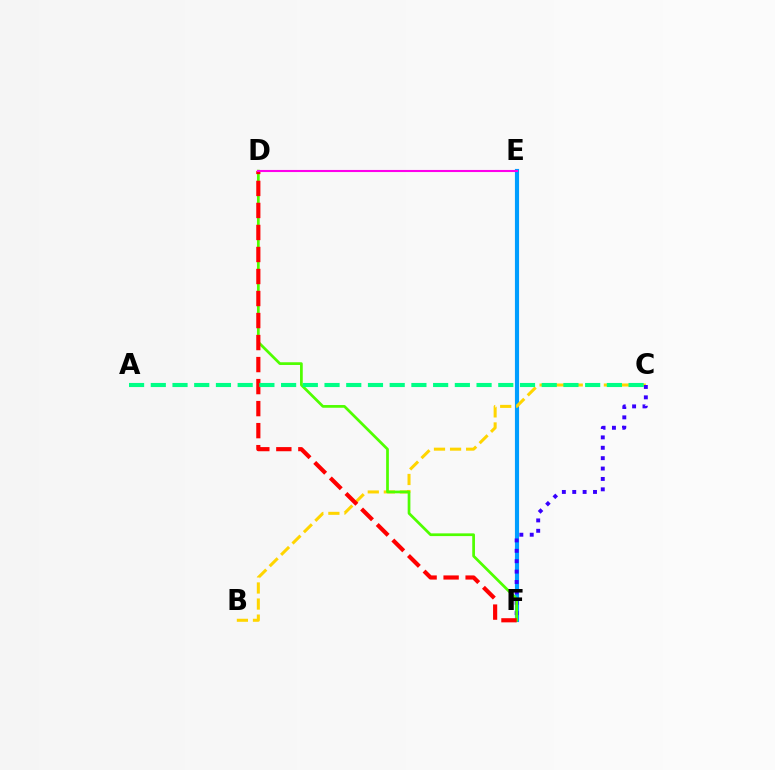{('E', 'F'): [{'color': '#009eff', 'line_style': 'solid', 'thickness': 2.98}], ('B', 'C'): [{'color': '#ffd500', 'line_style': 'dashed', 'thickness': 2.18}], ('C', 'F'): [{'color': '#3700ff', 'line_style': 'dotted', 'thickness': 2.82}], ('D', 'F'): [{'color': '#4fff00', 'line_style': 'solid', 'thickness': 1.96}, {'color': '#ff0000', 'line_style': 'dashed', 'thickness': 2.99}], ('A', 'C'): [{'color': '#00ff86', 'line_style': 'dashed', 'thickness': 2.95}], ('D', 'E'): [{'color': '#ff00ed', 'line_style': 'solid', 'thickness': 1.51}]}